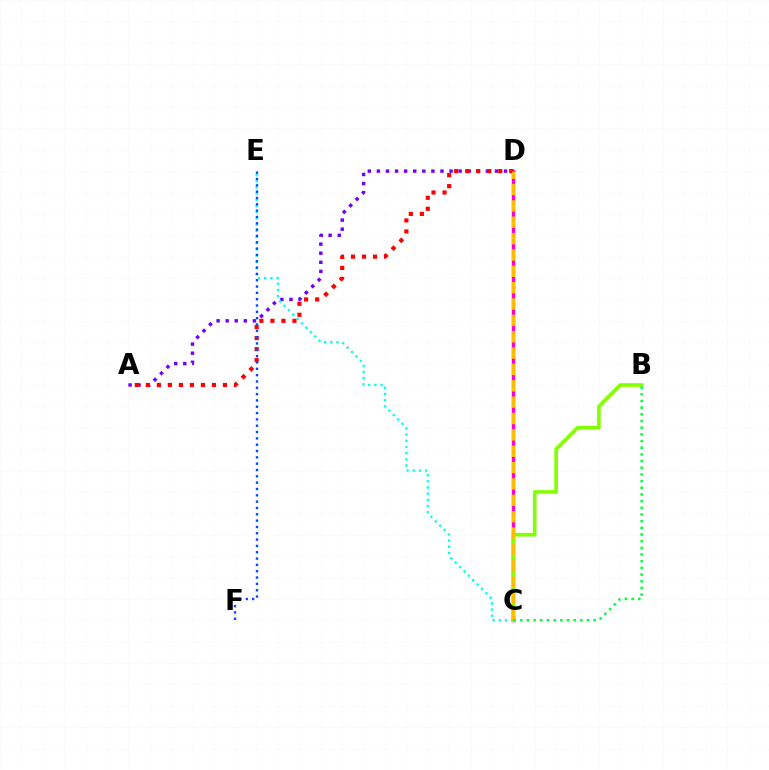{('C', 'D'): [{'color': '#ff00cf', 'line_style': 'solid', 'thickness': 2.45}, {'color': '#ffbd00', 'line_style': 'dashed', 'thickness': 2.22}], ('A', 'D'): [{'color': '#7200ff', 'line_style': 'dotted', 'thickness': 2.47}, {'color': '#ff0000', 'line_style': 'dotted', 'thickness': 2.99}], ('C', 'E'): [{'color': '#00fff6', 'line_style': 'dotted', 'thickness': 1.68}], ('B', 'C'): [{'color': '#84ff00', 'line_style': 'solid', 'thickness': 2.61}, {'color': '#00ff39', 'line_style': 'dotted', 'thickness': 1.81}], ('E', 'F'): [{'color': '#004bff', 'line_style': 'dotted', 'thickness': 1.72}]}